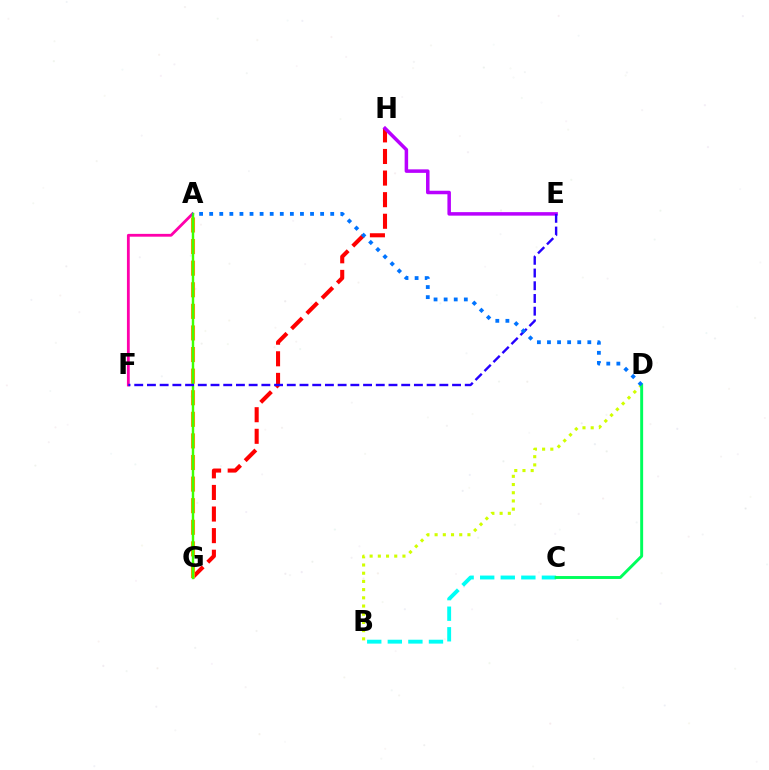{('A', 'F'): [{'color': '#ff00ac', 'line_style': 'solid', 'thickness': 2.02}], ('G', 'H'): [{'color': '#ff0000', 'line_style': 'dashed', 'thickness': 2.93}], ('A', 'G'): [{'color': '#ff9400', 'line_style': 'dashed', 'thickness': 2.93}, {'color': '#3dff00', 'line_style': 'solid', 'thickness': 1.75}], ('E', 'H'): [{'color': '#b900ff', 'line_style': 'solid', 'thickness': 2.53}], ('B', 'D'): [{'color': '#d1ff00', 'line_style': 'dotted', 'thickness': 2.23}], ('B', 'C'): [{'color': '#00fff6', 'line_style': 'dashed', 'thickness': 2.8}], ('C', 'D'): [{'color': '#00ff5c', 'line_style': 'solid', 'thickness': 2.11}], ('E', 'F'): [{'color': '#2500ff', 'line_style': 'dashed', 'thickness': 1.73}], ('A', 'D'): [{'color': '#0074ff', 'line_style': 'dotted', 'thickness': 2.74}]}